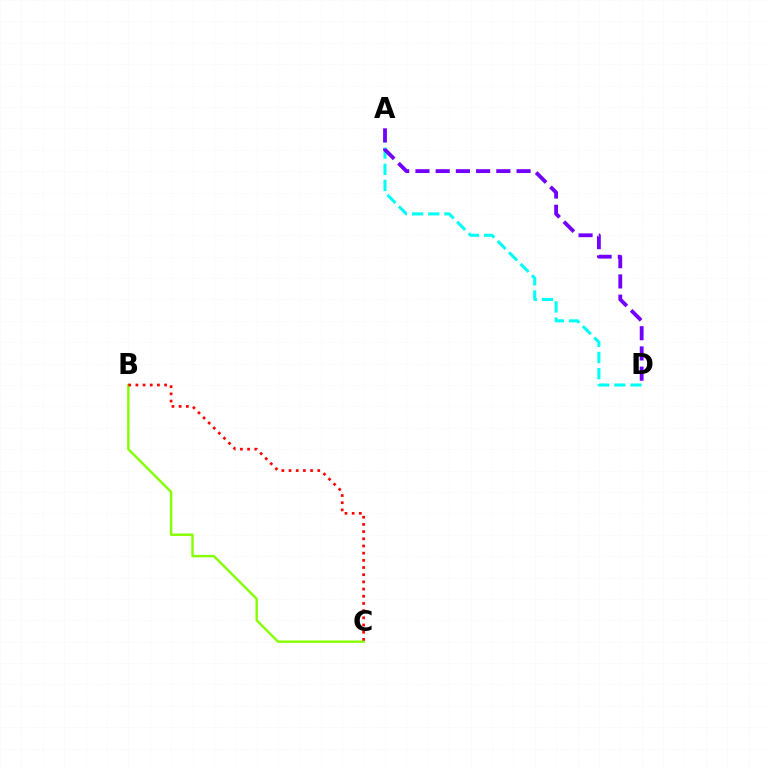{('A', 'D'): [{'color': '#00fff6', 'line_style': 'dashed', 'thickness': 2.2}, {'color': '#7200ff', 'line_style': 'dashed', 'thickness': 2.75}], ('B', 'C'): [{'color': '#84ff00', 'line_style': 'solid', 'thickness': 1.73}, {'color': '#ff0000', 'line_style': 'dotted', 'thickness': 1.95}]}